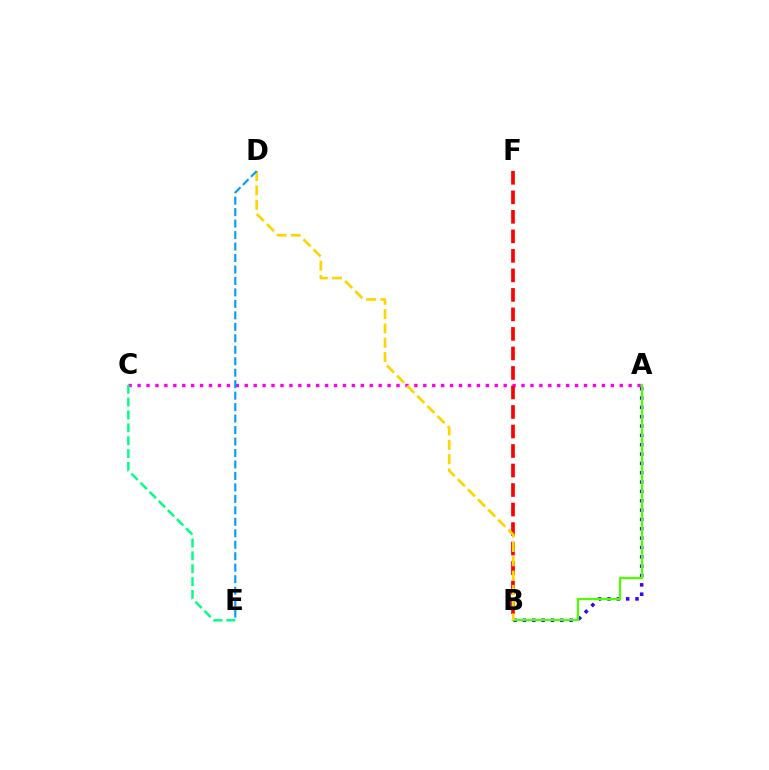{('A', 'B'): [{'color': '#3700ff', 'line_style': 'dotted', 'thickness': 2.54}, {'color': '#4fff00', 'line_style': 'solid', 'thickness': 1.64}], ('A', 'C'): [{'color': '#ff00ed', 'line_style': 'dotted', 'thickness': 2.43}], ('B', 'F'): [{'color': '#ff0000', 'line_style': 'dashed', 'thickness': 2.65}], ('C', 'E'): [{'color': '#00ff86', 'line_style': 'dashed', 'thickness': 1.75}], ('B', 'D'): [{'color': '#ffd500', 'line_style': 'dashed', 'thickness': 1.94}], ('D', 'E'): [{'color': '#009eff', 'line_style': 'dashed', 'thickness': 1.56}]}